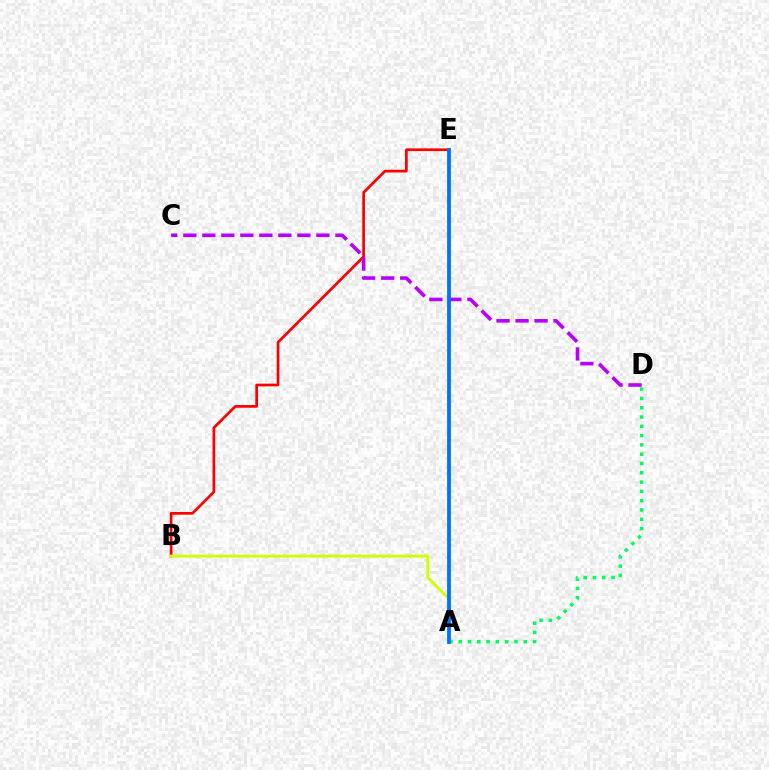{('A', 'D'): [{'color': '#00ff5c', 'line_style': 'dotted', 'thickness': 2.53}], ('B', 'E'): [{'color': '#ff0000', 'line_style': 'solid', 'thickness': 1.95}], ('A', 'B'): [{'color': '#d1ff00', 'line_style': 'solid', 'thickness': 2.09}], ('C', 'D'): [{'color': '#b900ff', 'line_style': 'dashed', 'thickness': 2.58}], ('A', 'E'): [{'color': '#0074ff', 'line_style': 'solid', 'thickness': 2.73}]}